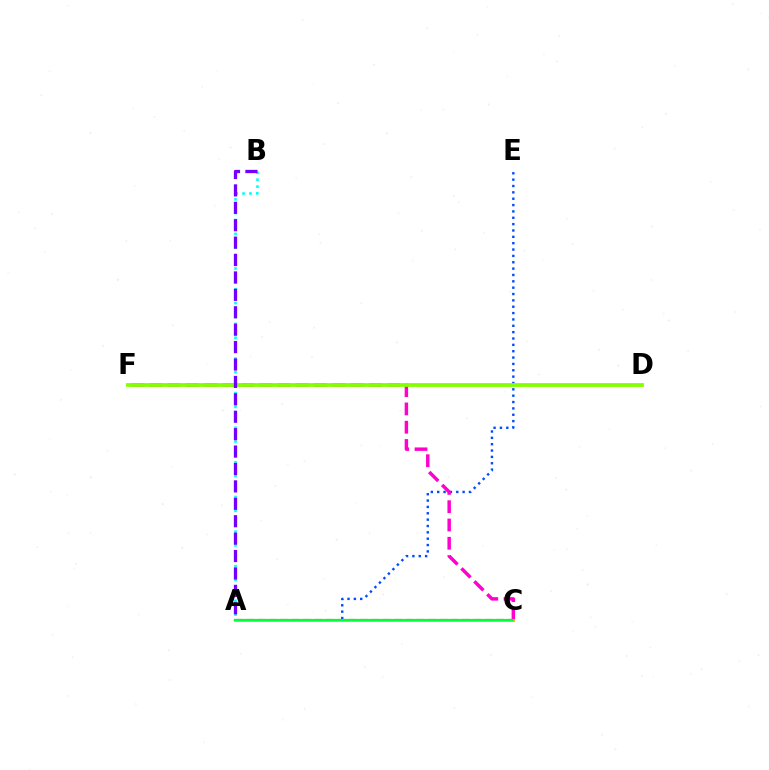{('A', 'C'): [{'color': '#ff0000', 'line_style': 'dashed', 'thickness': 1.54}, {'color': '#ffbd00', 'line_style': 'solid', 'thickness': 2.15}, {'color': '#00ff39', 'line_style': 'solid', 'thickness': 1.59}], ('A', 'B'): [{'color': '#00fff6', 'line_style': 'dotted', 'thickness': 1.88}, {'color': '#7200ff', 'line_style': 'dashed', 'thickness': 2.37}], ('A', 'E'): [{'color': '#004bff', 'line_style': 'dotted', 'thickness': 1.73}], ('C', 'F'): [{'color': '#ff00cf', 'line_style': 'dashed', 'thickness': 2.48}], ('D', 'F'): [{'color': '#84ff00', 'line_style': 'solid', 'thickness': 2.73}]}